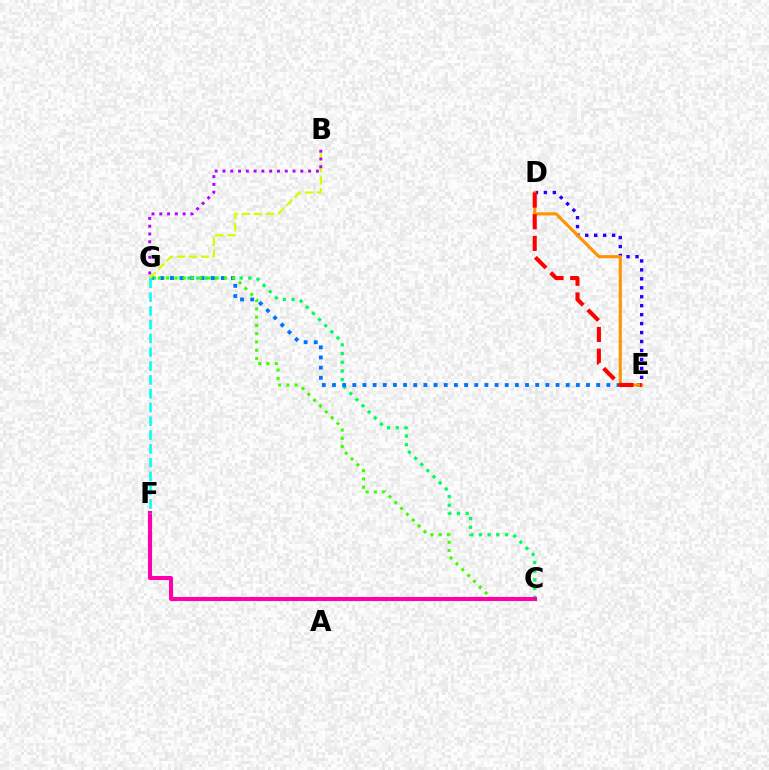{('C', 'G'): [{'color': '#00ff5c', 'line_style': 'dotted', 'thickness': 2.36}, {'color': '#3dff00', 'line_style': 'dotted', 'thickness': 2.24}], ('E', 'G'): [{'color': '#0074ff', 'line_style': 'dotted', 'thickness': 2.76}], ('B', 'G'): [{'color': '#d1ff00', 'line_style': 'dashed', 'thickness': 1.63}, {'color': '#b900ff', 'line_style': 'dotted', 'thickness': 2.12}], ('D', 'E'): [{'color': '#2500ff', 'line_style': 'dotted', 'thickness': 2.43}, {'color': '#ff9400', 'line_style': 'solid', 'thickness': 2.24}, {'color': '#ff0000', 'line_style': 'dashed', 'thickness': 2.95}], ('C', 'F'): [{'color': '#ff00ac', 'line_style': 'solid', 'thickness': 2.93}], ('F', 'G'): [{'color': '#00fff6', 'line_style': 'dashed', 'thickness': 1.87}]}